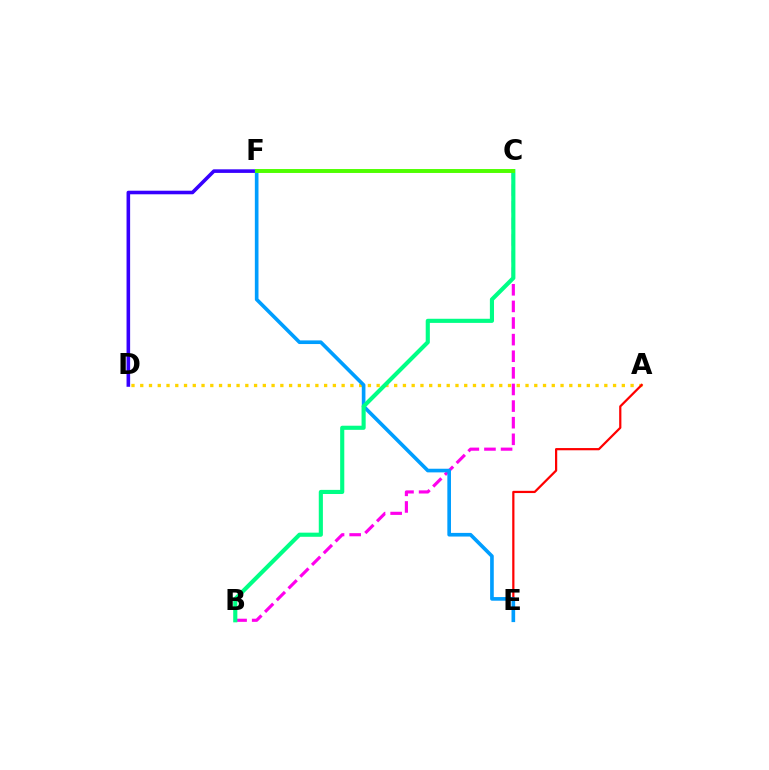{('A', 'D'): [{'color': '#ffd500', 'line_style': 'dotted', 'thickness': 2.38}], ('A', 'E'): [{'color': '#ff0000', 'line_style': 'solid', 'thickness': 1.6}], ('D', 'F'): [{'color': '#3700ff', 'line_style': 'solid', 'thickness': 2.58}], ('B', 'C'): [{'color': '#ff00ed', 'line_style': 'dashed', 'thickness': 2.26}, {'color': '#00ff86', 'line_style': 'solid', 'thickness': 2.97}], ('E', 'F'): [{'color': '#009eff', 'line_style': 'solid', 'thickness': 2.63}], ('C', 'F'): [{'color': '#4fff00', 'line_style': 'solid', 'thickness': 2.83}]}